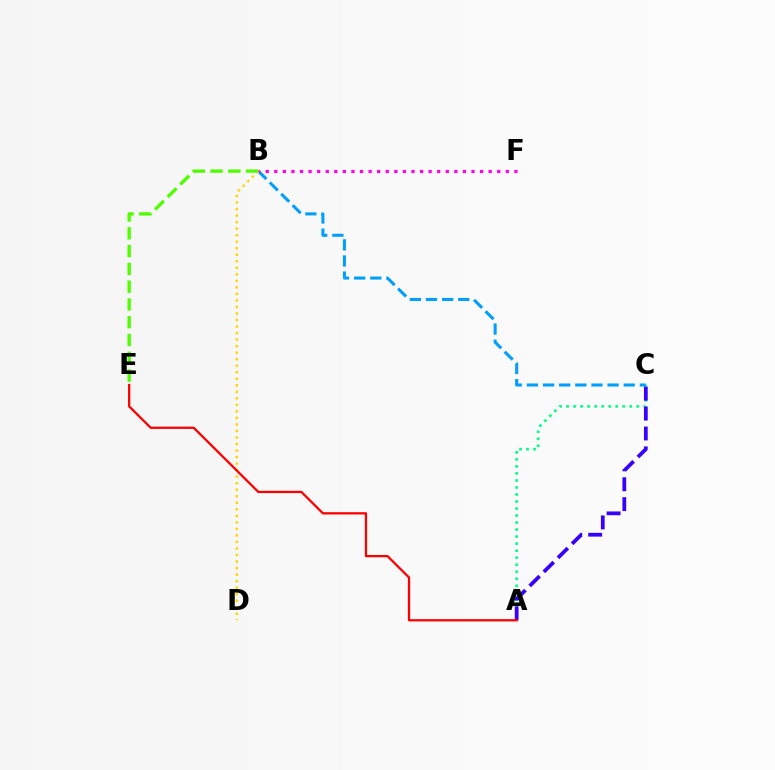{('A', 'C'): [{'color': '#00ff86', 'line_style': 'dotted', 'thickness': 1.91}, {'color': '#3700ff', 'line_style': 'dashed', 'thickness': 2.7}], ('B', 'C'): [{'color': '#009eff', 'line_style': 'dashed', 'thickness': 2.19}], ('B', 'F'): [{'color': '#ff00ed', 'line_style': 'dotted', 'thickness': 2.33}], ('B', 'D'): [{'color': '#ffd500', 'line_style': 'dotted', 'thickness': 1.77}], ('A', 'E'): [{'color': '#ff0000', 'line_style': 'solid', 'thickness': 1.64}], ('B', 'E'): [{'color': '#4fff00', 'line_style': 'dashed', 'thickness': 2.42}]}